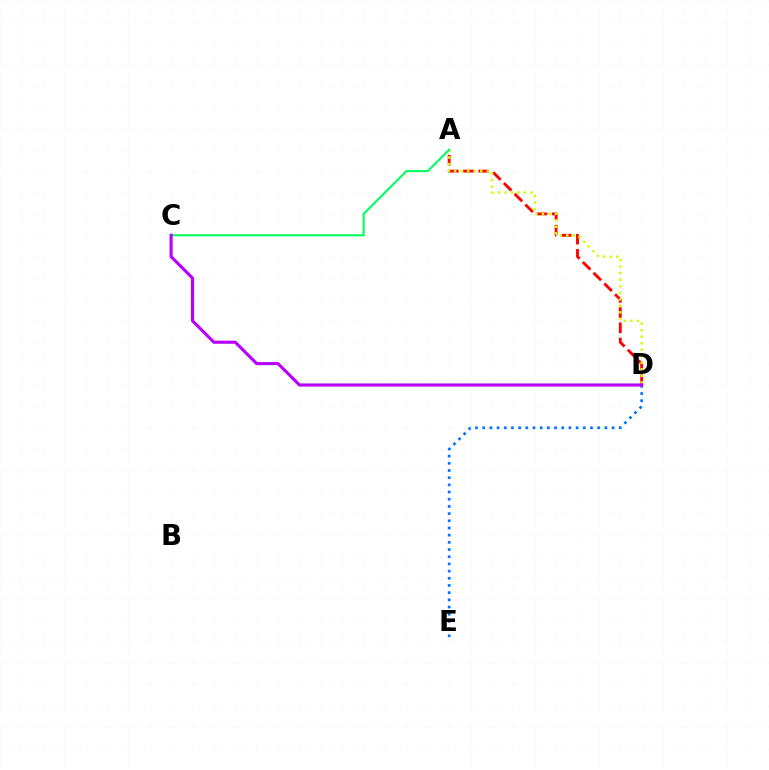{('A', 'D'): [{'color': '#ff0000', 'line_style': 'dashed', 'thickness': 2.06}, {'color': '#d1ff00', 'line_style': 'dotted', 'thickness': 1.77}], ('A', 'C'): [{'color': '#00ff5c', 'line_style': 'solid', 'thickness': 1.5}], ('D', 'E'): [{'color': '#0074ff', 'line_style': 'dotted', 'thickness': 1.95}], ('C', 'D'): [{'color': '#b900ff', 'line_style': 'solid', 'thickness': 2.25}]}